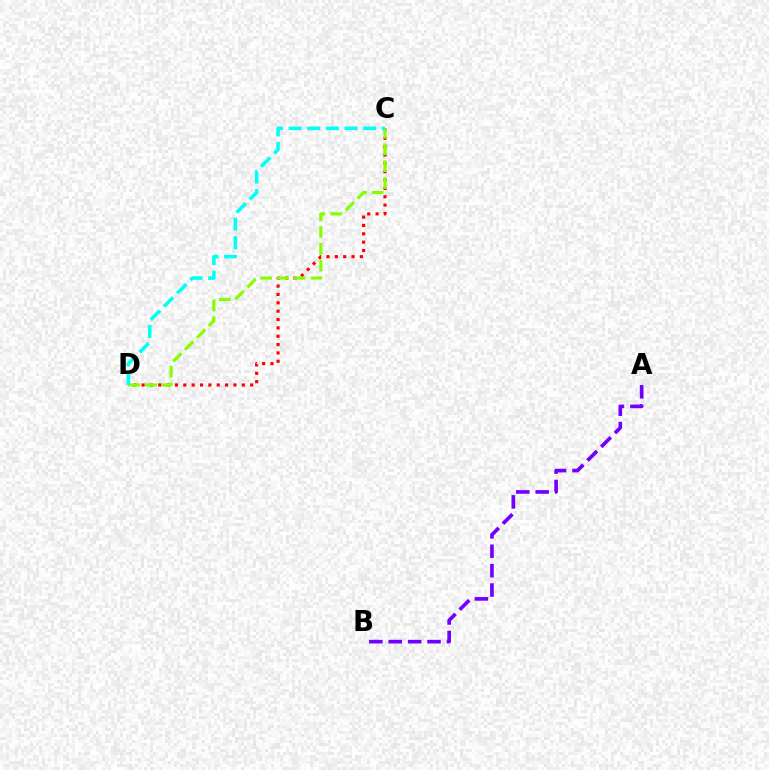{('A', 'B'): [{'color': '#7200ff', 'line_style': 'dashed', 'thickness': 2.64}], ('C', 'D'): [{'color': '#ff0000', 'line_style': 'dotted', 'thickness': 2.27}, {'color': '#84ff00', 'line_style': 'dashed', 'thickness': 2.28}, {'color': '#00fff6', 'line_style': 'dashed', 'thickness': 2.53}]}